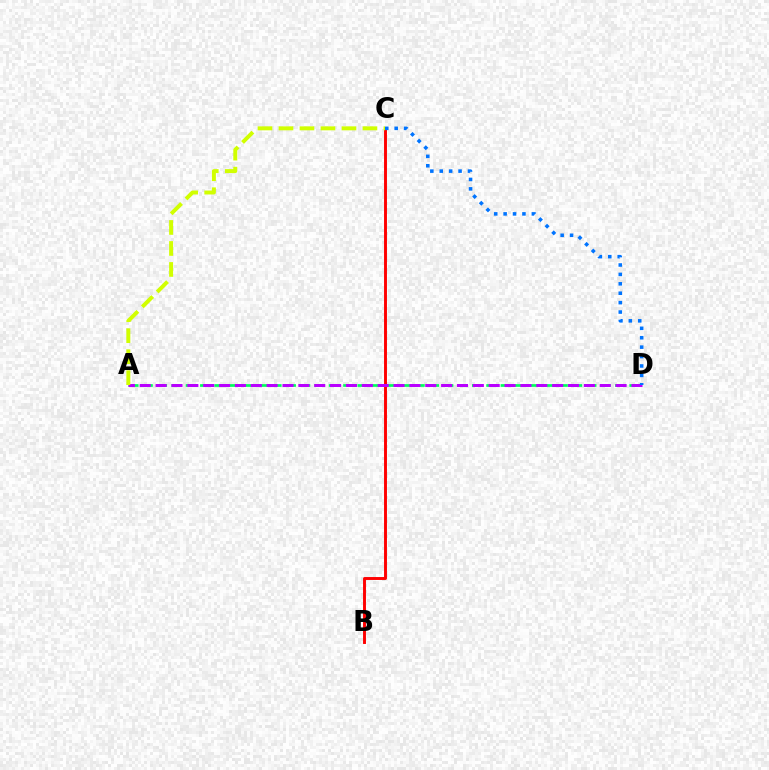{('B', 'C'): [{'color': '#ff0000', 'line_style': 'solid', 'thickness': 2.1}], ('A', 'D'): [{'color': '#00ff5c', 'line_style': 'dashed', 'thickness': 1.94}, {'color': '#b900ff', 'line_style': 'dashed', 'thickness': 2.15}], ('C', 'D'): [{'color': '#0074ff', 'line_style': 'dotted', 'thickness': 2.56}], ('A', 'C'): [{'color': '#d1ff00', 'line_style': 'dashed', 'thickness': 2.85}]}